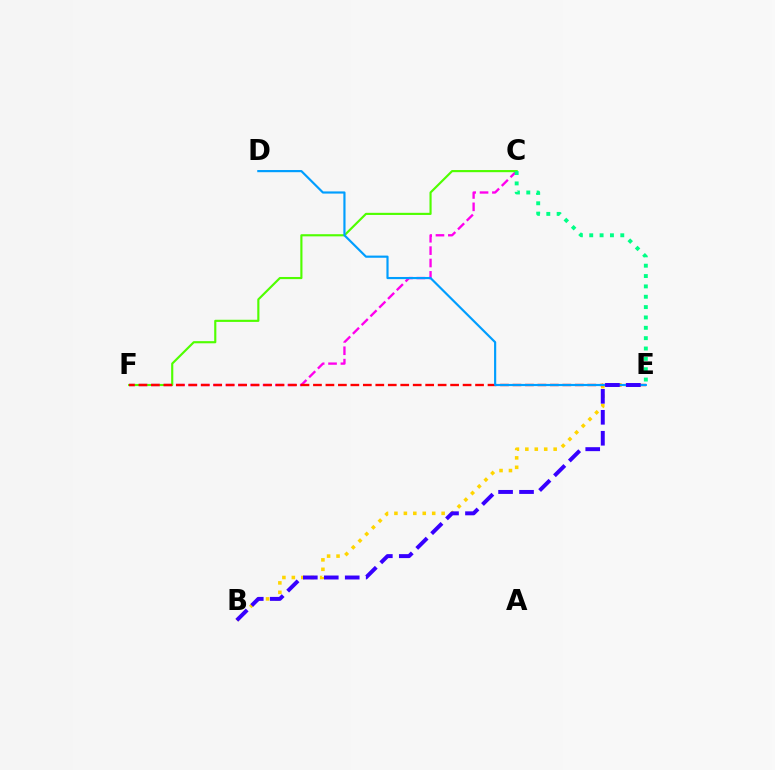{('B', 'E'): [{'color': '#ffd500', 'line_style': 'dotted', 'thickness': 2.57}, {'color': '#3700ff', 'line_style': 'dashed', 'thickness': 2.85}], ('C', 'F'): [{'color': '#ff00ed', 'line_style': 'dashed', 'thickness': 1.68}, {'color': '#4fff00', 'line_style': 'solid', 'thickness': 1.55}], ('E', 'F'): [{'color': '#ff0000', 'line_style': 'dashed', 'thickness': 1.69}], ('D', 'E'): [{'color': '#009eff', 'line_style': 'solid', 'thickness': 1.56}], ('C', 'E'): [{'color': '#00ff86', 'line_style': 'dotted', 'thickness': 2.81}]}